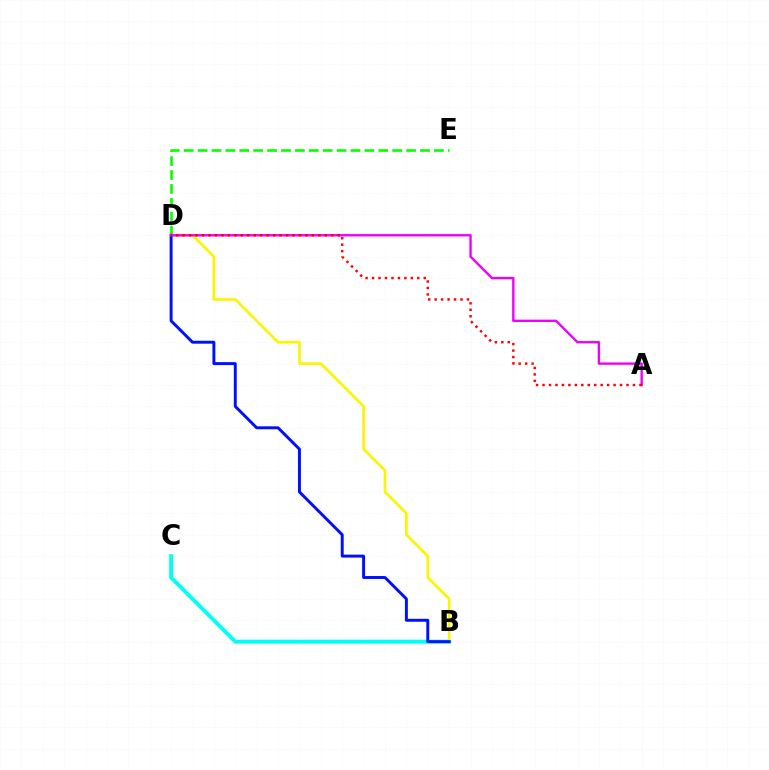{('B', 'C'): [{'color': '#00fff6', 'line_style': 'solid', 'thickness': 2.81}], ('D', 'E'): [{'color': '#08ff00', 'line_style': 'dashed', 'thickness': 1.89}], ('B', 'D'): [{'color': '#fcf500', 'line_style': 'solid', 'thickness': 1.94}, {'color': '#0010ff', 'line_style': 'solid', 'thickness': 2.12}], ('A', 'D'): [{'color': '#ee00ff', 'line_style': 'solid', 'thickness': 1.71}, {'color': '#ff0000', 'line_style': 'dotted', 'thickness': 1.76}]}